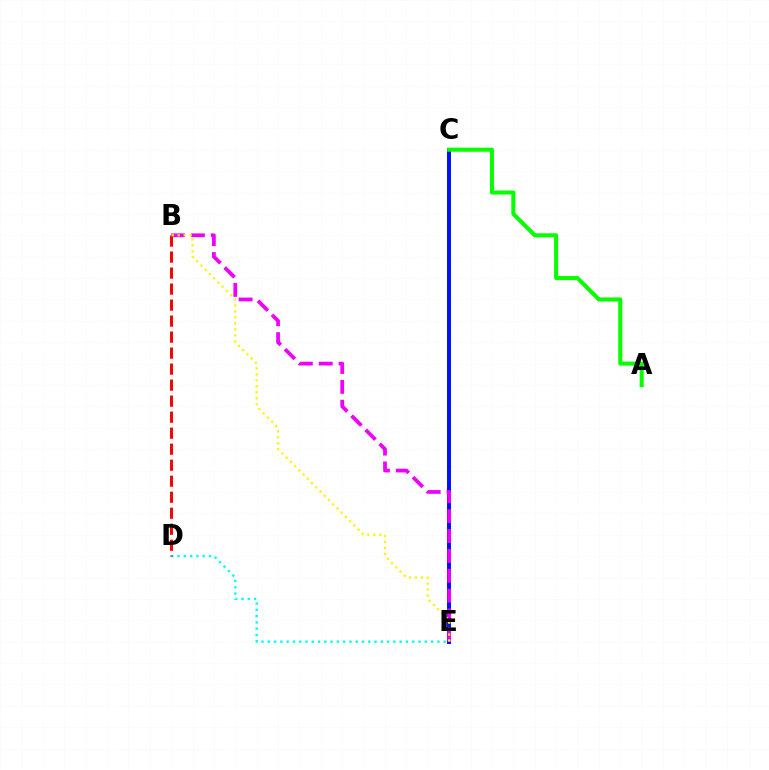{('C', 'E'): [{'color': '#0010ff', 'line_style': 'solid', 'thickness': 2.86}], ('B', 'E'): [{'color': '#ee00ff', 'line_style': 'dashed', 'thickness': 2.7}, {'color': '#fcf500', 'line_style': 'dotted', 'thickness': 1.63}], ('A', 'C'): [{'color': '#08ff00', 'line_style': 'solid', 'thickness': 2.91}], ('D', 'E'): [{'color': '#00fff6', 'line_style': 'dotted', 'thickness': 1.71}], ('B', 'D'): [{'color': '#ff0000', 'line_style': 'dashed', 'thickness': 2.17}]}